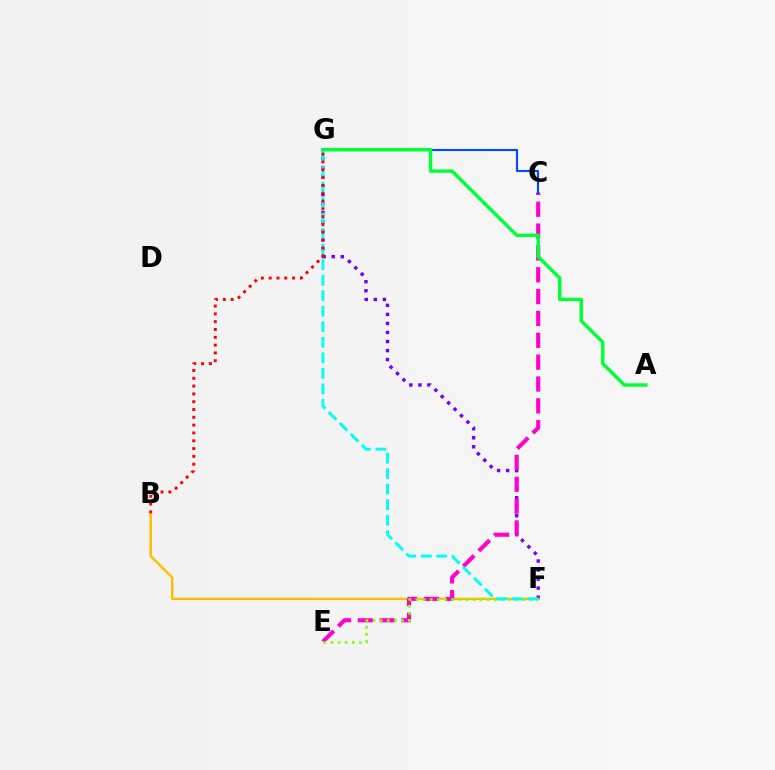{('F', 'G'): [{'color': '#7200ff', 'line_style': 'dotted', 'thickness': 2.46}, {'color': '#00fff6', 'line_style': 'dashed', 'thickness': 2.11}], ('B', 'F'): [{'color': '#ffbd00', 'line_style': 'solid', 'thickness': 1.74}], ('C', 'E'): [{'color': '#ff00cf', 'line_style': 'dashed', 'thickness': 2.97}], ('C', 'G'): [{'color': '#004bff', 'line_style': 'solid', 'thickness': 1.54}], ('E', 'F'): [{'color': '#84ff00', 'line_style': 'dotted', 'thickness': 1.93}], ('A', 'G'): [{'color': '#00ff39', 'line_style': 'solid', 'thickness': 2.46}], ('B', 'G'): [{'color': '#ff0000', 'line_style': 'dotted', 'thickness': 2.12}]}